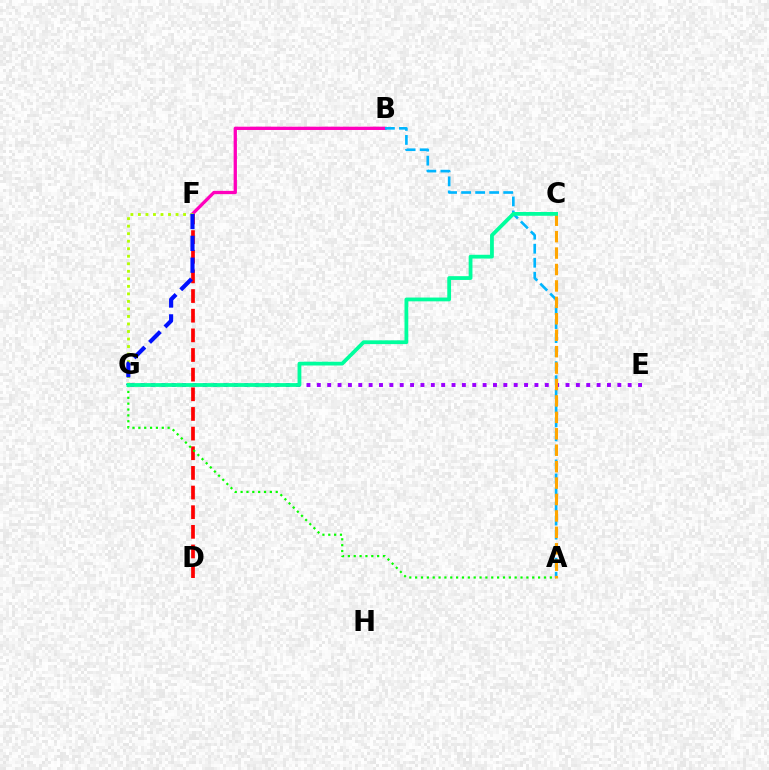{('D', 'F'): [{'color': '#ff0000', 'line_style': 'dashed', 'thickness': 2.67}], ('E', 'G'): [{'color': '#9b00ff', 'line_style': 'dotted', 'thickness': 2.82}], ('B', 'F'): [{'color': '#ff00bd', 'line_style': 'solid', 'thickness': 2.37}], ('A', 'B'): [{'color': '#00b5ff', 'line_style': 'dashed', 'thickness': 1.91}], ('A', 'G'): [{'color': '#08ff00', 'line_style': 'dotted', 'thickness': 1.59}], ('A', 'C'): [{'color': '#ffa500', 'line_style': 'dashed', 'thickness': 2.23}], ('F', 'G'): [{'color': '#b3ff00', 'line_style': 'dotted', 'thickness': 2.04}, {'color': '#0010ff', 'line_style': 'dashed', 'thickness': 2.97}], ('C', 'G'): [{'color': '#00ff9d', 'line_style': 'solid', 'thickness': 2.73}]}